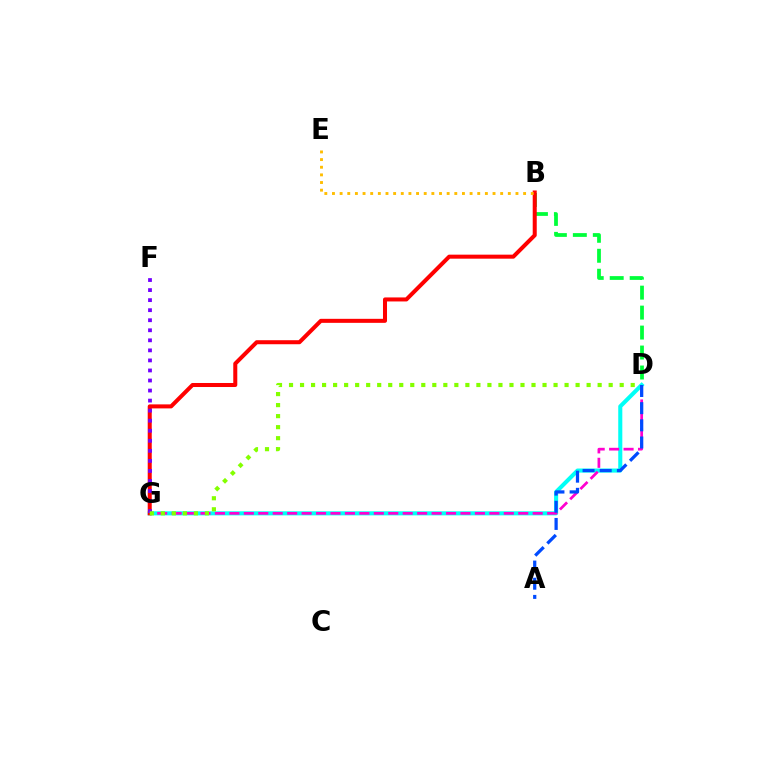{('D', 'G'): [{'color': '#00fff6', 'line_style': 'solid', 'thickness': 2.93}, {'color': '#ff00cf', 'line_style': 'dashed', 'thickness': 1.96}, {'color': '#84ff00', 'line_style': 'dotted', 'thickness': 2.99}], ('B', 'D'): [{'color': '#00ff39', 'line_style': 'dashed', 'thickness': 2.71}], ('B', 'G'): [{'color': '#ff0000', 'line_style': 'solid', 'thickness': 2.9}], ('F', 'G'): [{'color': '#7200ff', 'line_style': 'dotted', 'thickness': 2.73}], ('B', 'E'): [{'color': '#ffbd00', 'line_style': 'dotted', 'thickness': 2.08}], ('A', 'D'): [{'color': '#004bff', 'line_style': 'dashed', 'thickness': 2.33}]}